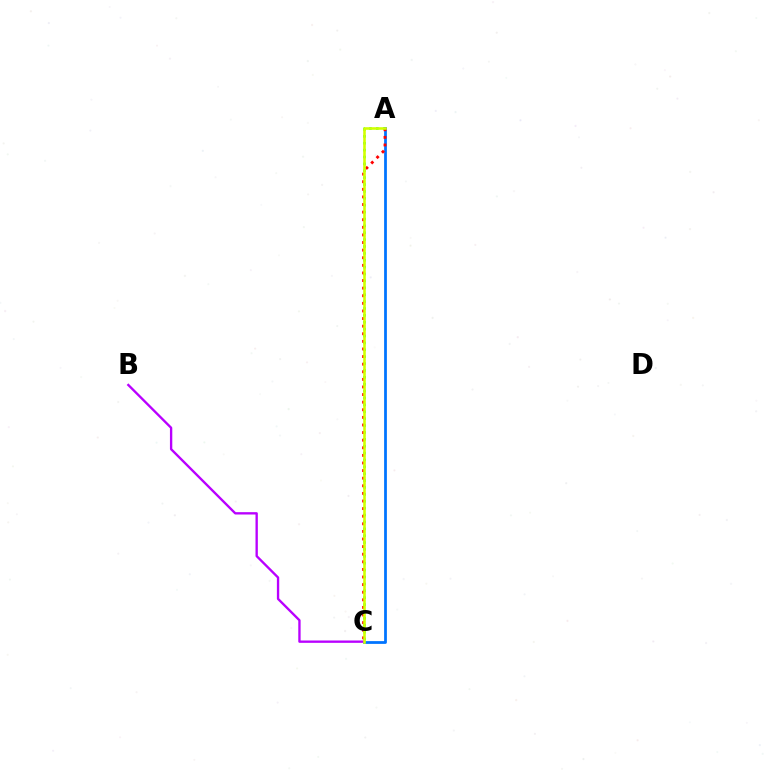{('A', 'C'): [{'color': '#00ff5c', 'line_style': 'dotted', 'thickness': 1.87}, {'color': '#0074ff', 'line_style': 'solid', 'thickness': 1.99}, {'color': '#ff0000', 'line_style': 'dotted', 'thickness': 2.07}, {'color': '#d1ff00', 'line_style': 'solid', 'thickness': 1.87}], ('B', 'C'): [{'color': '#b900ff', 'line_style': 'solid', 'thickness': 1.69}]}